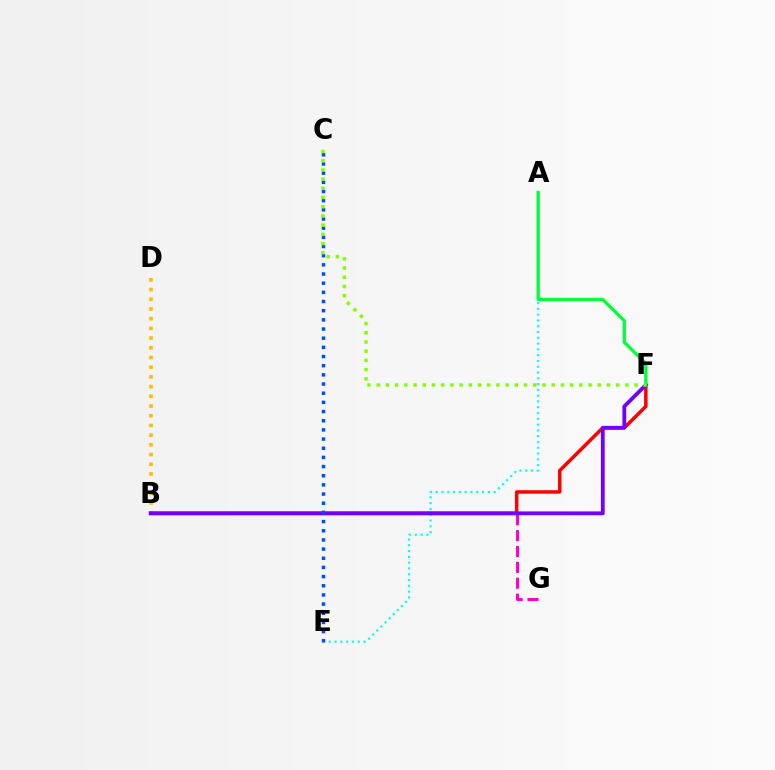{('A', 'E'): [{'color': '#00fff6', 'line_style': 'dotted', 'thickness': 1.57}], ('B', 'D'): [{'color': '#ffbd00', 'line_style': 'dotted', 'thickness': 2.64}], ('B', 'G'): [{'color': '#ff00cf', 'line_style': 'dashed', 'thickness': 2.16}], ('B', 'F'): [{'color': '#ff0000', 'line_style': 'solid', 'thickness': 2.51}, {'color': '#7200ff', 'line_style': 'solid', 'thickness': 2.75}], ('A', 'F'): [{'color': '#00ff39', 'line_style': 'solid', 'thickness': 2.36}], ('C', 'E'): [{'color': '#004bff', 'line_style': 'dotted', 'thickness': 2.49}], ('C', 'F'): [{'color': '#84ff00', 'line_style': 'dotted', 'thickness': 2.5}]}